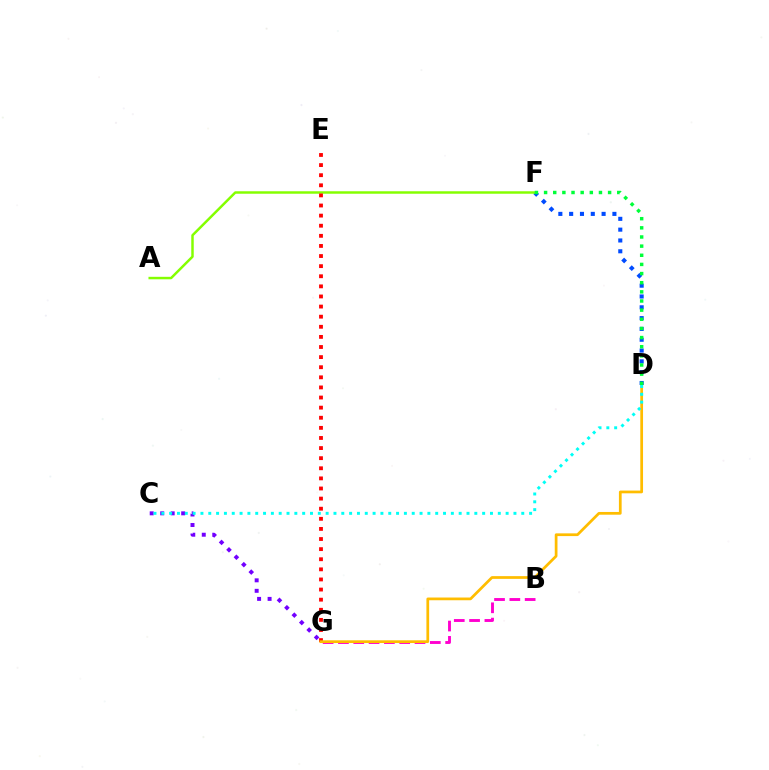{('D', 'F'): [{'color': '#004bff', 'line_style': 'dotted', 'thickness': 2.94}, {'color': '#00ff39', 'line_style': 'dotted', 'thickness': 2.48}], ('A', 'F'): [{'color': '#84ff00', 'line_style': 'solid', 'thickness': 1.78}], ('B', 'G'): [{'color': '#ff00cf', 'line_style': 'dashed', 'thickness': 2.08}], ('C', 'G'): [{'color': '#7200ff', 'line_style': 'dotted', 'thickness': 2.85}], ('E', 'G'): [{'color': '#ff0000', 'line_style': 'dotted', 'thickness': 2.75}], ('D', 'G'): [{'color': '#ffbd00', 'line_style': 'solid', 'thickness': 1.97}], ('C', 'D'): [{'color': '#00fff6', 'line_style': 'dotted', 'thickness': 2.13}]}